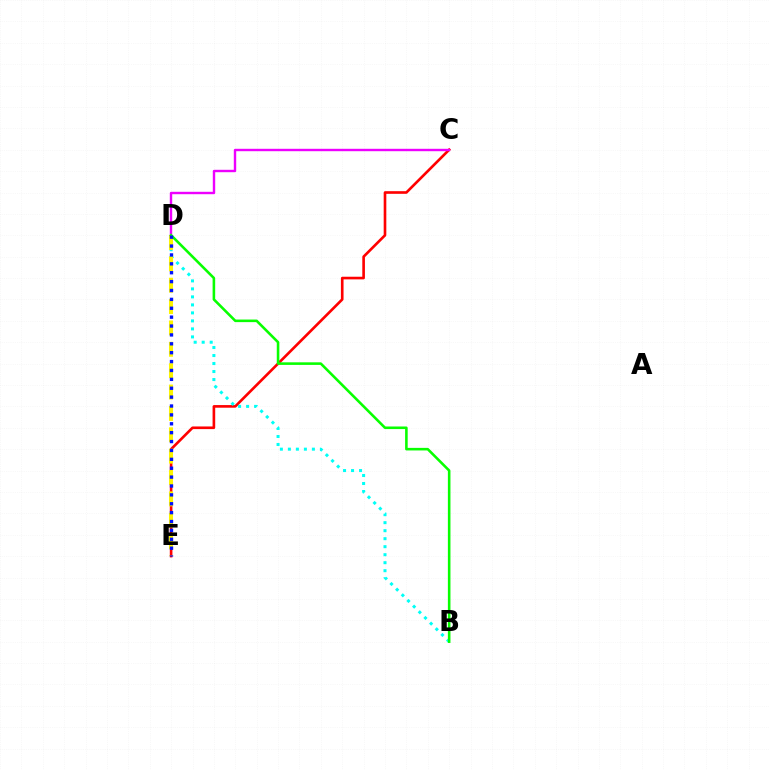{('C', 'E'): [{'color': '#ff0000', 'line_style': 'solid', 'thickness': 1.9}], ('B', 'D'): [{'color': '#00fff6', 'line_style': 'dotted', 'thickness': 2.17}, {'color': '#08ff00', 'line_style': 'solid', 'thickness': 1.86}], ('C', 'D'): [{'color': '#ee00ff', 'line_style': 'solid', 'thickness': 1.73}], ('D', 'E'): [{'color': '#fcf500', 'line_style': 'dashed', 'thickness': 2.9}, {'color': '#0010ff', 'line_style': 'dotted', 'thickness': 2.41}]}